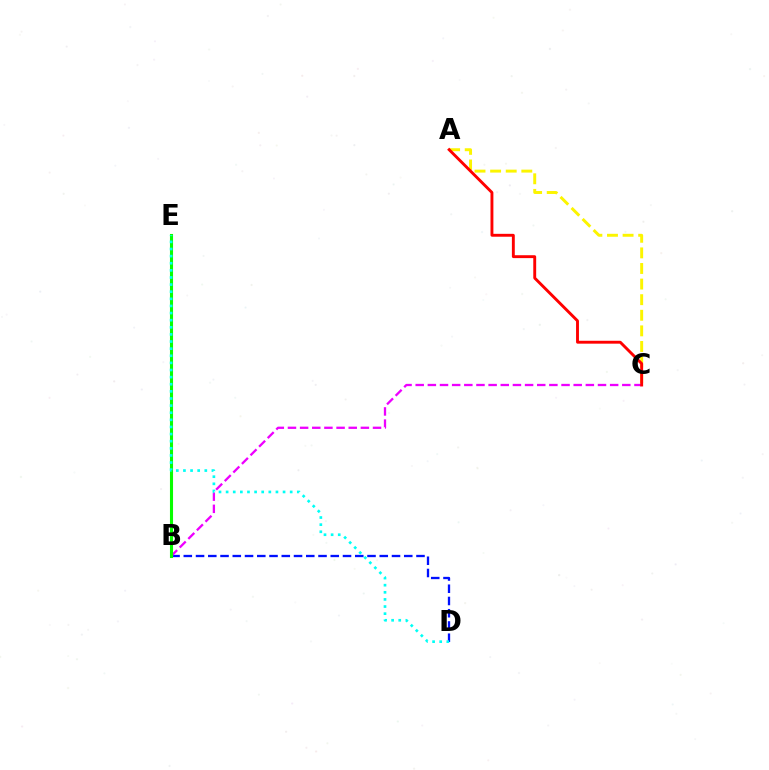{('A', 'C'): [{'color': '#fcf500', 'line_style': 'dashed', 'thickness': 2.12}, {'color': '#ff0000', 'line_style': 'solid', 'thickness': 2.08}], ('B', 'D'): [{'color': '#0010ff', 'line_style': 'dashed', 'thickness': 1.66}], ('B', 'C'): [{'color': '#ee00ff', 'line_style': 'dashed', 'thickness': 1.65}], ('B', 'E'): [{'color': '#08ff00', 'line_style': 'solid', 'thickness': 2.22}], ('D', 'E'): [{'color': '#00fff6', 'line_style': 'dotted', 'thickness': 1.93}]}